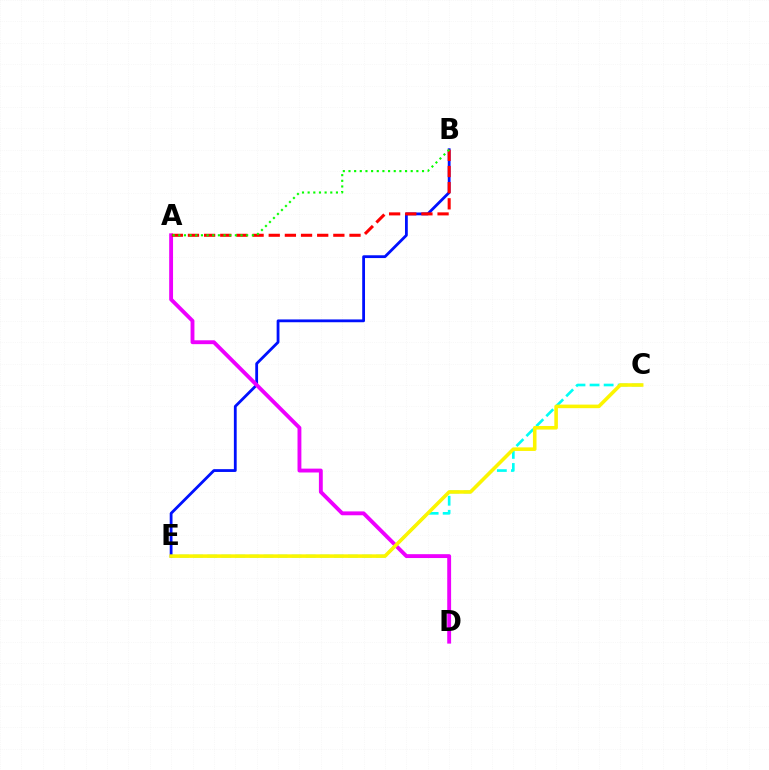{('C', 'E'): [{'color': '#00fff6', 'line_style': 'dashed', 'thickness': 1.91}, {'color': '#fcf500', 'line_style': 'solid', 'thickness': 2.57}], ('B', 'E'): [{'color': '#0010ff', 'line_style': 'solid', 'thickness': 2.02}], ('A', 'D'): [{'color': '#ee00ff', 'line_style': 'solid', 'thickness': 2.78}], ('A', 'B'): [{'color': '#ff0000', 'line_style': 'dashed', 'thickness': 2.19}, {'color': '#08ff00', 'line_style': 'dotted', 'thickness': 1.54}]}